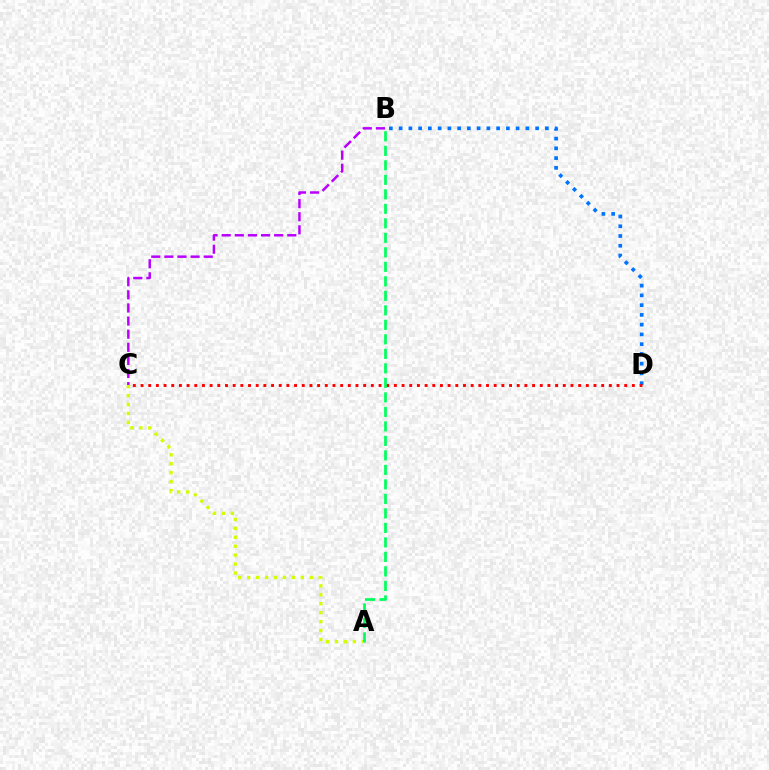{('A', 'C'): [{'color': '#d1ff00', 'line_style': 'dotted', 'thickness': 2.43}], ('B', 'D'): [{'color': '#0074ff', 'line_style': 'dotted', 'thickness': 2.65}], ('C', 'D'): [{'color': '#ff0000', 'line_style': 'dotted', 'thickness': 2.09}], ('B', 'C'): [{'color': '#b900ff', 'line_style': 'dashed', 'thickness': 1.78}], ('A', 'B'): [{'color': '#00ff5c', 'line_style': 'dashed', 'thickness': 1.97}]}